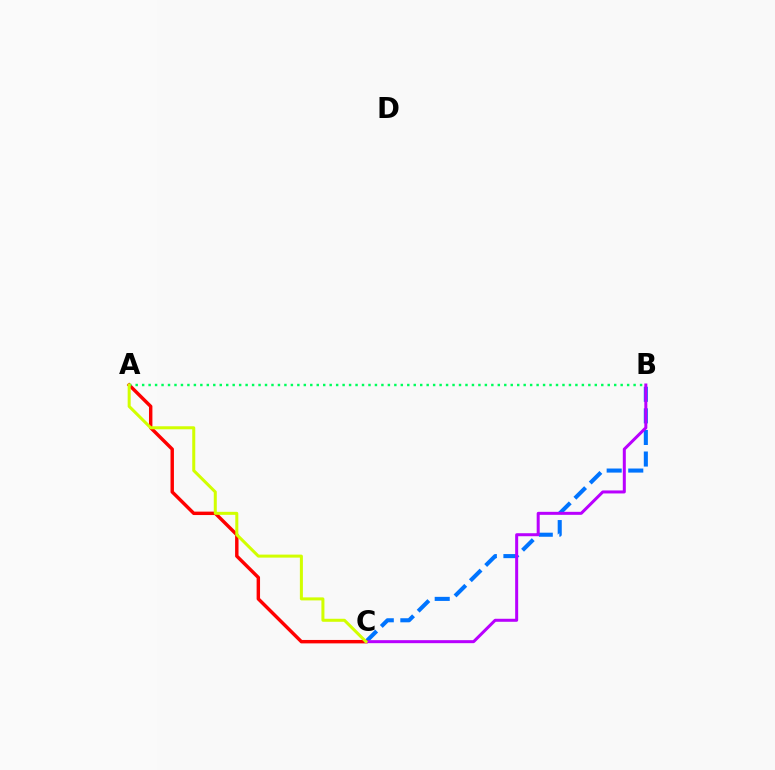{('B', 'C'): [{'color': '#0074ff', 'line_style': 'dashed', 'thickness': 2.93}, {'color': '#b900ff', 'line_style': 'solid', 'thickness': 2.17}], ('A', 'C'): [{'color': '#ff0000', 'line_style': 'solid', 'thickness': 2.47}, {'color': '#d1ff00', 'line_style': 'solid', 'thickness': 2.17}], ('A', 'B'): [{'color': '#00ff5c', 'line_style': 'dotted', 'thickness': 1.76}]}